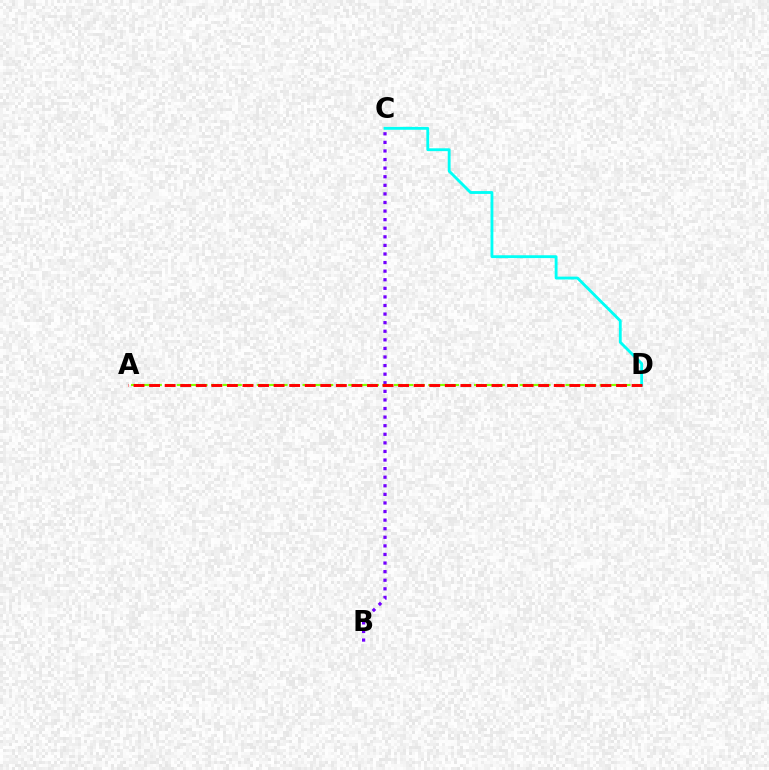{('B', 'C'): [{'color': '#7200ff', 'line_style': 'dotted', 'thickness': 2.33}], ('A', 'D'): [{'color': '#84ff00', 'line_style': 'dashed', 'thickness': 1.55}, {'color': '#ff0000', 'line_style': 'dashed', 'thickness': 2.11}], ('C', 'D'): [{'color': '#00fff6', 'line_style': 'solid', 'thickness': 2.05}]}